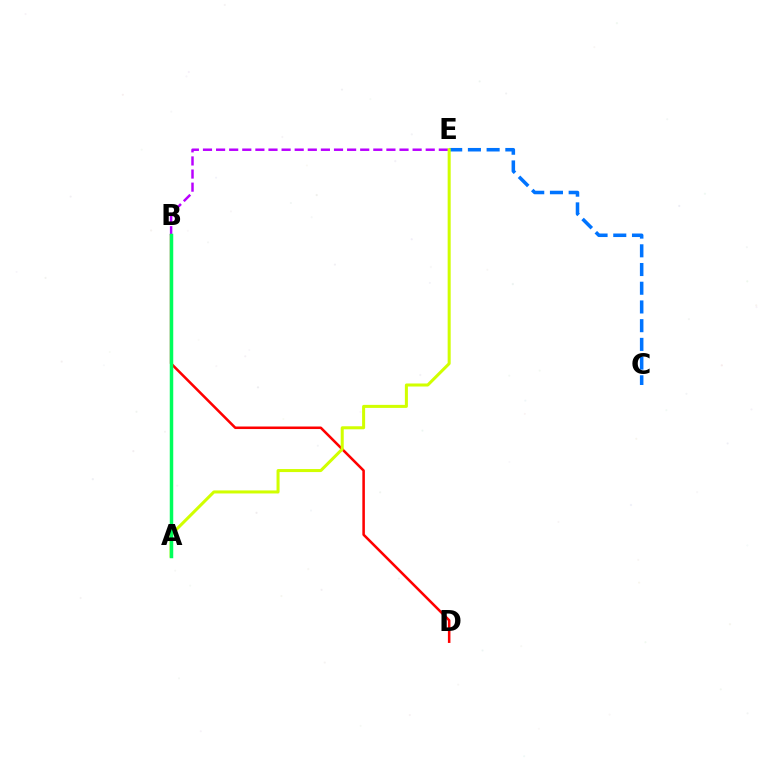{('C', 'E'): [{'color': '#0074ff', 'line_style': 'dashed', 'thickness': 2.54}], ('B', 'D'): [{'color': '#ff0000', 'line_style': 'solid', 'thickness': 1.83}], ('B', 'E'): [{'color': '#b900ff', 'line_style': 'dashed', 'thickness': 1.78}], ('A', 'E'): [{'color': '#d1ff00', 'line_style': 'solid', 'thickness': 2.18}], ('A', 'B'): [{'color': '#00ff5c', 'line_style': 'solid', 'thickness': 2.51}]}